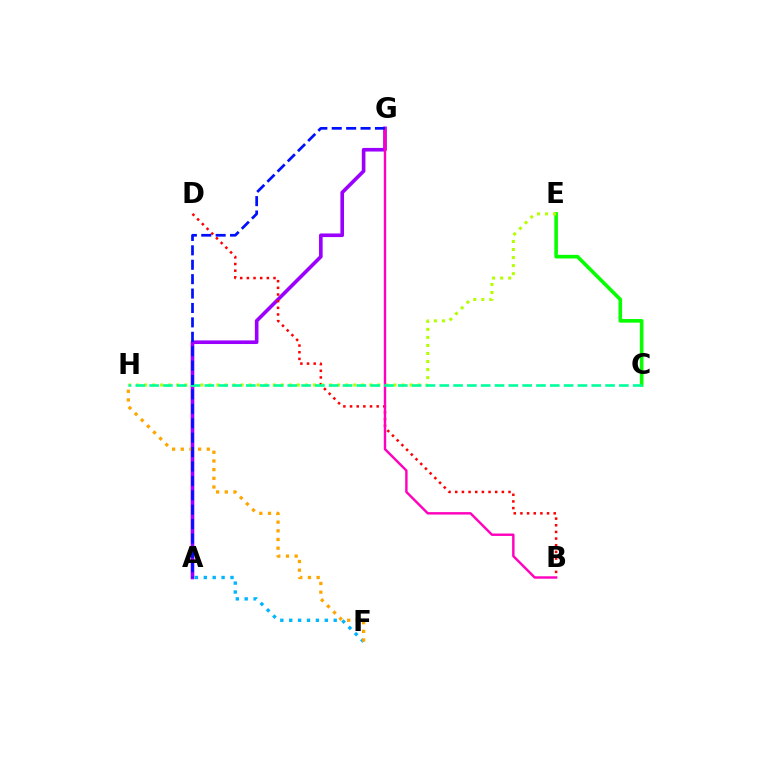{('A', 'G'): [{'color': '#9b00ff', 'line_style': 'solid', 'thickness': 2.61}, {'color': '#0010ff', 'line_style': 'dashed', 'thickness': 1.96}], ('C', 'E'): [{'color': '#08ff00', 'line_style': 'solid', 'thickness': 2.6}], ('B', 'D'): [{'color': '#ff0000', 'line_style': 'dotted', 'thickness': 1.81}], ('E', 'H'): [{'color': '#b3ff00', 'line_style': 'dotted', 'thickness': 2.19}], ('A', 'F'): [{'color': '#00b5ff', 'line_style': 'dotted', 'thickness': 2.42}], ('B', 'G'): [{'color': '#ff00bd', 'line_style': 'solid', 'thickness': 1.74}], ('C', 'H'): [{'color': '#00ff9d', 'line_style': 'dashed', 'thickness': 1.88}], ('F', 'H'): [{'color': '#ffa500', 'line_style': 'dotted', 'thickness': 2.36}]}